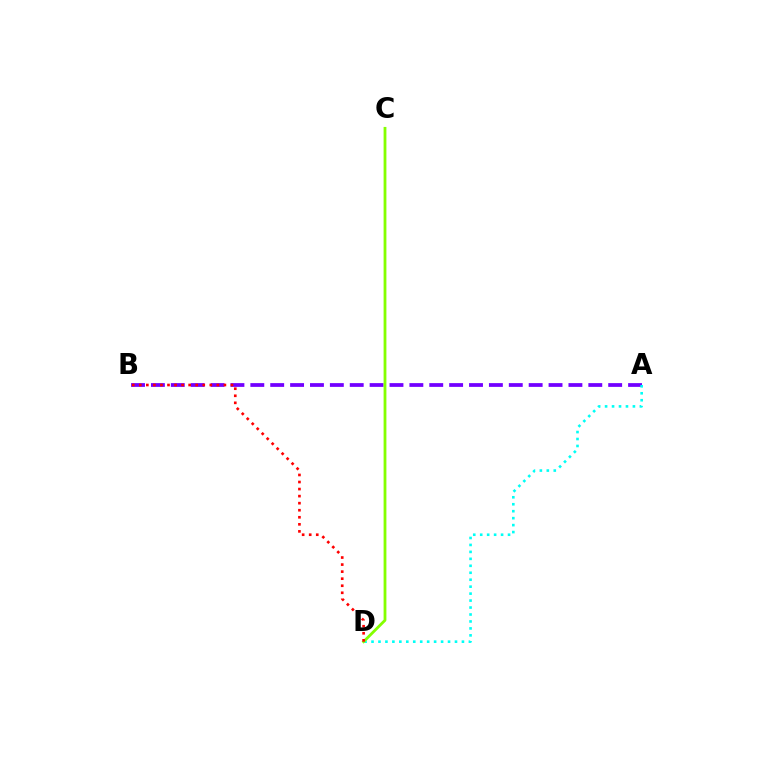{('A', 'B'): [{'color': '#7200ff', 'line_style': 'dashed', 'thickness': 2.7}], ('A', 'D'): [{'color': '#00fff6', 'line_style': 'dotted', 'thickness': 1.89}], ('C', 'D'): [{'color': '#84ff00', 'line_style': 'solid', 'thickness': 2.02}], ('B', 'D'): [{'color': '#ff0000', 'line_style': 'dotted', 'thickness': 1.92}]}